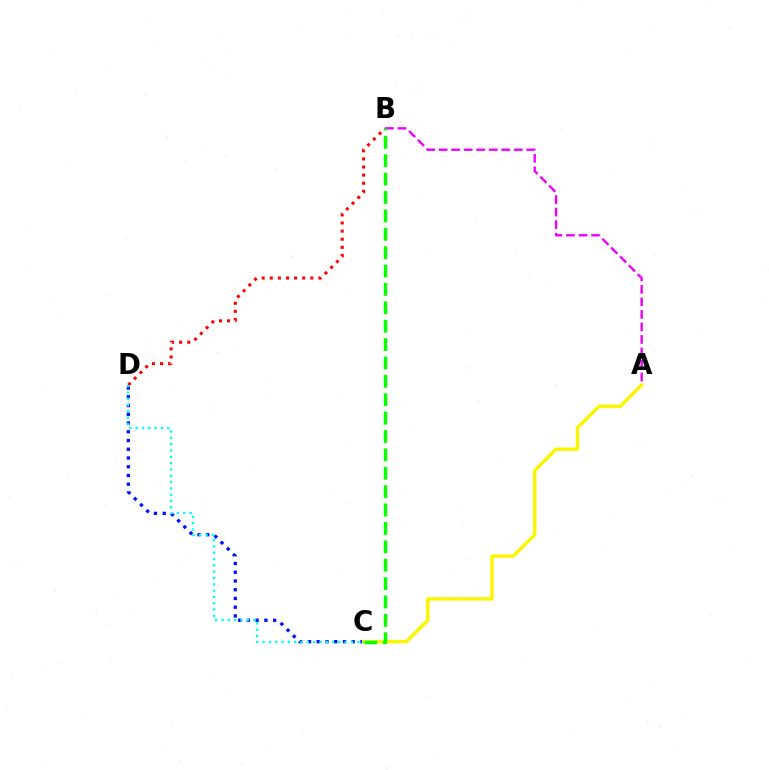{('A', 'B'): [{'color': '#ee00ff', 'line_style': 'dashed', 'thickness': 1.7}], ('C', 'D'): [{'color': '#0010ff', 'line_style': 'dotted', 'thickness': 2.38}, {'color': '#00fff6', 'line_style': 'dotted', 'thickness': 1.72}], ('A', 'C'): [{'color': '#fcf500', 'line_style': 'solid', 'thickness': 2.47}], ('B', 'D'): [{'color': '#ff0000', 'line_style': 'dotted', 'thickness': 2.2}], ('B', 'C'): [{'color': '#08ff00', 'line_style': 'dashed', 'thickness': 2.5}]}